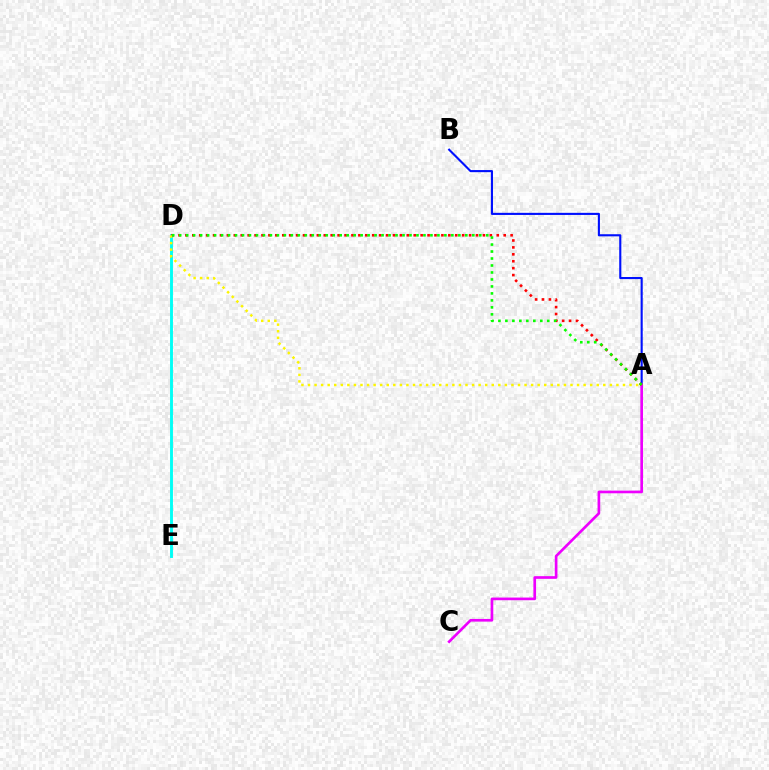{('D', 'E'): [{'color': '#00fff6', 'line_style': 'solid', 'thickness': 2.08}], ('A', 'B'): [{'color': '#0010ff', 'line_style': 'solid', 'thickness': 1.52}], ('A', 'C'): [{'color': '#ee00ff', 'line_style': 'solid', 'thickness': 1.92}], ('A', 'D'): [{'color': '#ff0000', 'line_style': 'dotted', 'thickness': 1.88}, {'color': '#fcf500', 'line_style': 'dotted', 'thickness': 1.78}, {'color': '#08ff00', 'line_style': 'dotted', 'thickness': 1.9}]}